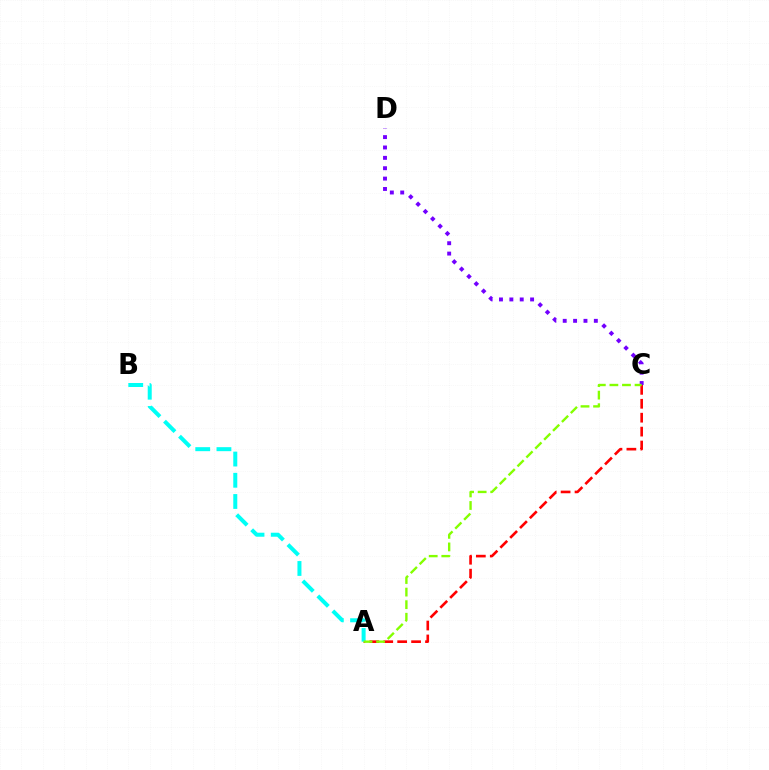{('A', 'C'): [{'color': '#ff0000', 'line_style': 'dashed', 'thickness': 1.89}, {'color': '#84ff00', 'line_style': 'dashed', 'thickness': 1.71}], ('A', 'B'): [{'color': '#00fff6', 'line_style': 'dashed', 'thickness': 2.88}], ('C', 'D'): [{'color': '#7200ff', 'line_style': 'dotted', 'thickness': 2.82}]}